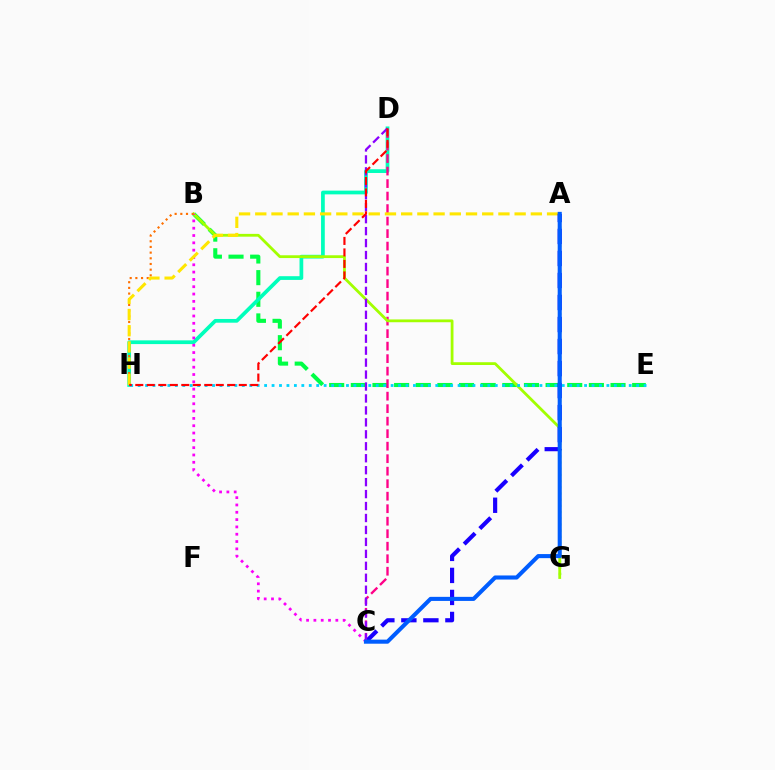{('B', 'E'): [{'color': '#00ff45', 'line_style': 'dashed', 'thickness': 2.94}], ('D', 'H'): [{'color': '#00ffbb', 'line_style': 'solid', 'thickness': 2.68}, {'color': '#ff0000', 'line_style': 'dashed', 'thickness': 1.56}], ('C', 'D'): [{'color': '#ff0088', 'line_style': 'dashed', 'thickness': 1.7}, {'color': '#8a00ff', 'line_style': 'dashed', 'thickness': 1.62}], ('A', 'G'): [{'color': '#31ff00', 'line_style': 'dotted', 'thickness': 1.68}], ('B', 'G'): [{'color': '#a2ff00', 'line_style': 'solid', 'thickness': 2.01}], ('B', 'C'): [{'color': '#fa00f9', 'line_style': 'dotted', 'thickness': 1.99}], ('B', 'H'): [{'color': '#ff7000', 'line_style': 'dotted', 'thickness': 1.54}], ('E', 'H'): [{'color': '#00d3ff', 'line_style': 'dotted', 'thickness': 2.02}], ('A', 'H'): [{'color': '#ffe600', 'line_style': 'dashed', 'thickness': 2.2}], ('A', 'C'): [{'color': '#1900ff', 'line_style': 'dashed', 'thickness': 2.99}, {'color': '#005dff', 'line_style': 'solid', 'thickness': 2.94}]}